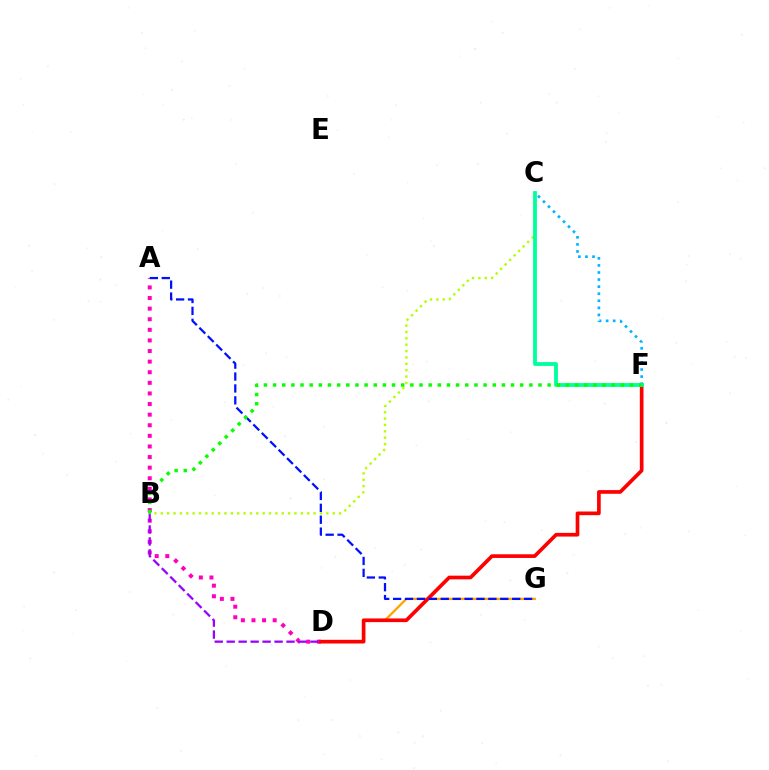{('A', 'D'): [{'color': '#ff00bd', 'line_style': 'dotted', 'thickness': 2.88}], ('D', 'G'): [{'color': '#ffa500', 'line_style': 'solid', 'thickness': 1.68}], ('C', 'F'): [{'color': '#00b5ff', 'line_style': 'dotted', 'thickness': 1.92}, {'color': '#00ff9d', 'line_style': 'solid', 'thickness': 2.75}], ('B', 'D'): [{'color': '#9b00ff', 'line_style': 'dashed', 'thickness': 1.63}], ('B', 'C'): [{'color': '#b3ff00', 'line_style': 'dotted', 'thickness': 1.73}], ('D', 'F'): [{'color': '#ff0000', 'line_style': 'solid', 'thickness': 2.65}], ('A', 'G'): [{'color': '#0010ff', 'line_style': 'dashed', 'thickness': 1.62}], ('B', 'F'): [{'color': '#08ff00', 'line_style': 'dotted', 'thickness': 2.49}]}